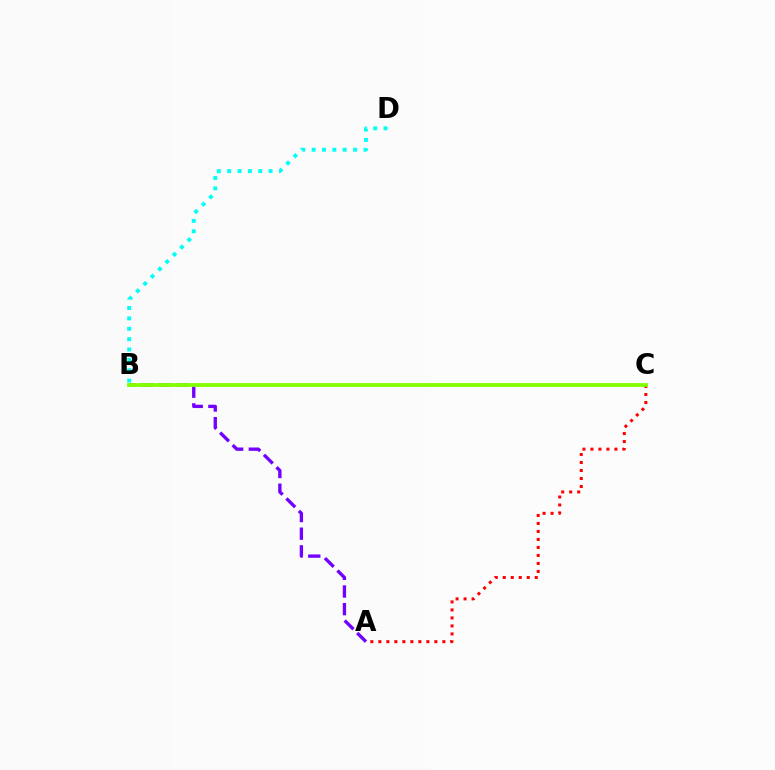{('A', 'C'): [{'color': '#ff0000', 'line_style': 'dotted', 'thickness': 2.17}], ('A', 'B'): [{'color': '#7200ff', 'line_style': 'dashed', 'thickness': 2.4}], ('B', 'D'): [{'color': '#00fff6', 'line_style': 'dotted', 'thickness': 2.82}], ('B', 'C'): [{'color': '#84ff00', 'line_style': 'solid', 'thickness': 2.76}]}